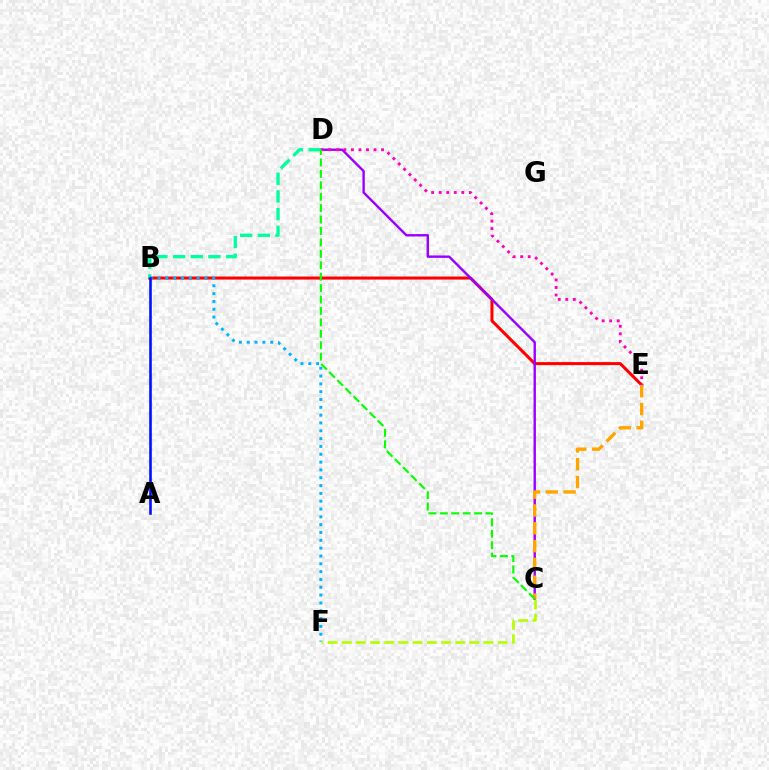{('B', 'E'): [{'color': '#ff0000', 'line_style': 'solid', 'thickness': 2.18}], ('C', 'D'): [{'color': '#9b00ff', 'line_style': 'solid', 'thickness': 1.73}, {'color': '#08ff00', 'line_style': 'dashed', 'thickness': 1.55}], ('B', 'D'): [{'color': '#00ff9d', 'line_style': 'dashed', 'thickness': 2.4}], ('D', 'E'): [{'color': '#ff00bd', 'line_style': 'dotted', 'thickness': 2.05}], ('C', 'E'): [{'color': '#ffa500', 'line_style': 'dashed', 'thickness': 2.42}], ('B', 'F'): [{'color': '#00b5ff', 'line_style': 'dotted', 'thickness': 2.13}], ('A', 'B'): [{'color': '#0010ff', 'line_style': 'solid', 'thickness': 1.88}], ('C', 'F'): [{'color': '#b3ff00', 'line_style': 'dashed', 'thickness': 1.93}]}